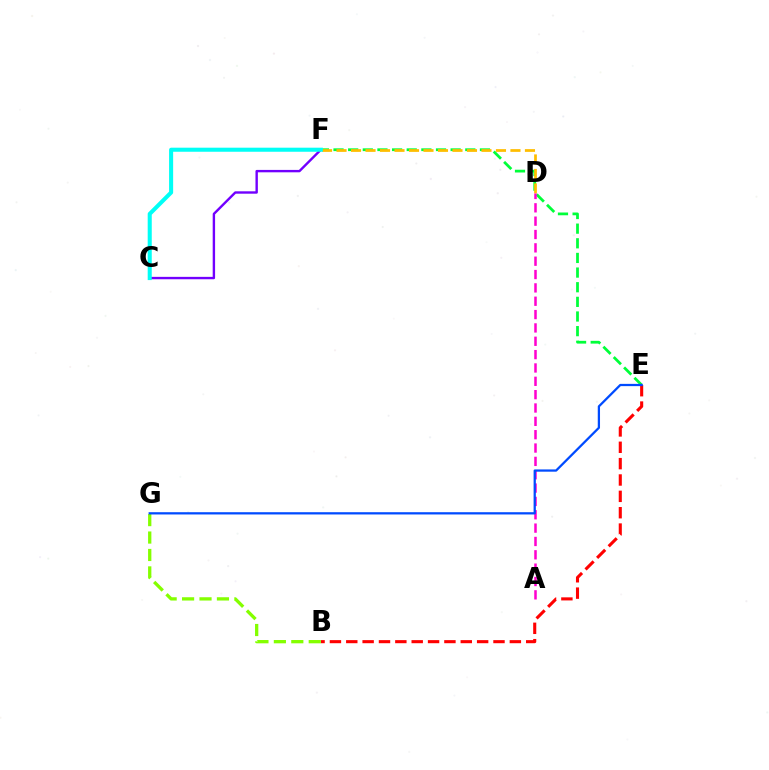{('B', 'E'): [{'color': '#ff0000', 'line_style': 'dashed', 'thickness': 2.22}], ('E', 'F'): [{'color': '#00ff39', 'line_style': 'dashed', 'thickness': 1.99}], ('B', 'G'): [{'color': '#84ff00', 'line_style': 'dashed', 'thickness': 2.37}], ('C', 'F'): [{'color': '#7200ff', 'line_style': 'solid', 'thickness': 1.72}, {'color': '#00fff6', 'line_style': 'solid', 'thickness': 2.92}], ('D', 'F'): [{'color': '#ffbd00', 'line_style': 'dashed', 'thickness': 1.97}], ('A', 'D'): [{'color': '#ff00cf', 'line_style': 'dashed', 'thickness': 1.81}], ('E', 'G'): [{'color': '#004bff', 'line_style': 'solid', 'thickness': 1.63}]}